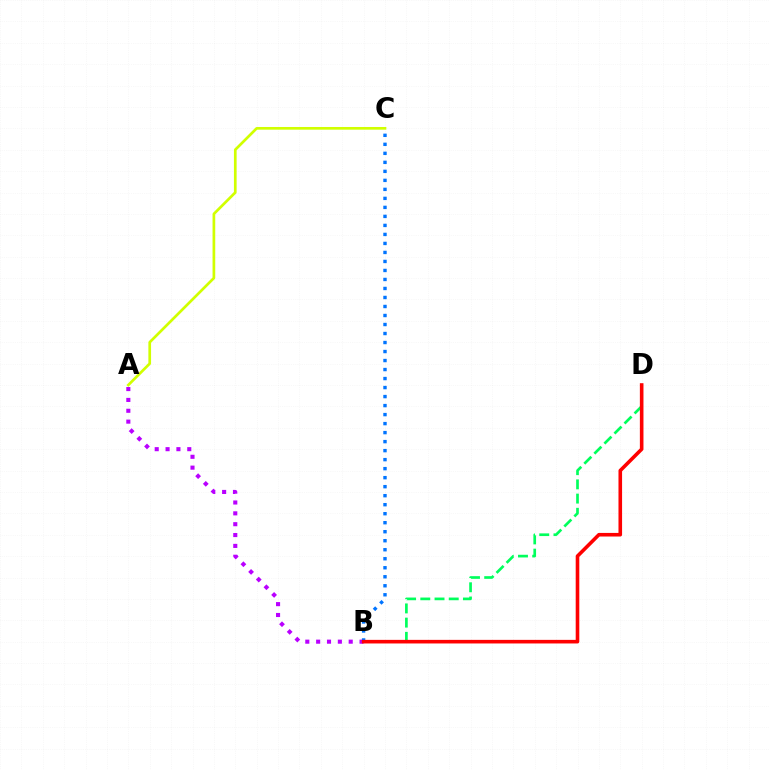{('A', 'C'): [{'color': '#d1ff00', 'line_style': 'solid', 'thickness': 1.94}], ('B', 'D'): [{'color': '#00ff5c', 'line_style': 'dashed', 'thickness': 1.93}, {'color': '#ff0000', 'line_style': 'solid', 'thickness': 2.59}], ('A', 'B'): [{'color': '#b900ff', 'line_style': 'dotted', 'thickness': 2.95}], ('B', 'C'): [{'color': '#0074ff', 'line_style': 'dotted', 'thickness': 2.45}]}